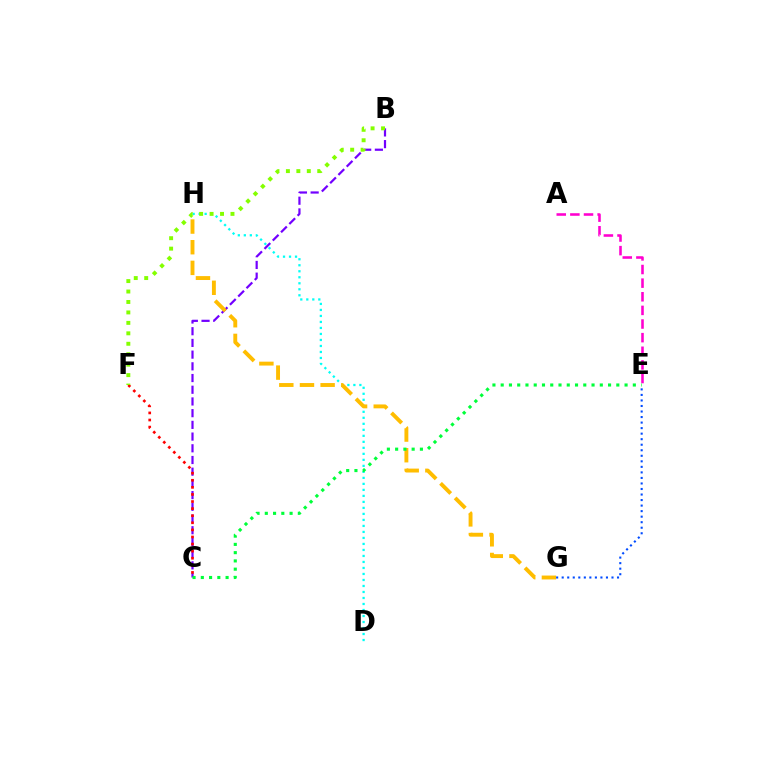{('D', 'H'): [{'color': '#00fff6', 'line_style': 'dotted', 'thickness': 1.63}], ('B', 'C'): [{'color': '#7200ff', 'line_style': 'dashed', 'thickness': 1.59}], ('A', 'E'): [{'color': '#ff00cf', 'line_style': 'dashed', 'thickness': 1.85}], ('C', 'F'): [{'color': '#ff0000', 'line_style': 'dotted', 'thickness': 1.93}], ('G', 'H'): [{'color': '#ffbd00', 'line_style': 'dashed', 'thickness': 2.81}], ('B', 'F'): [{'color': '#84ff00', 'line_style': 'dotted', 'thickness': 2.84}], ('C', 'E'): [{'color': '#00ff39', 'line_style': 'dotted', 'thickness': 2.24}], ('E', 'G'): [{'color': '#004bff', 'line_style': 'dotted', 'thickness': 1.5}]}